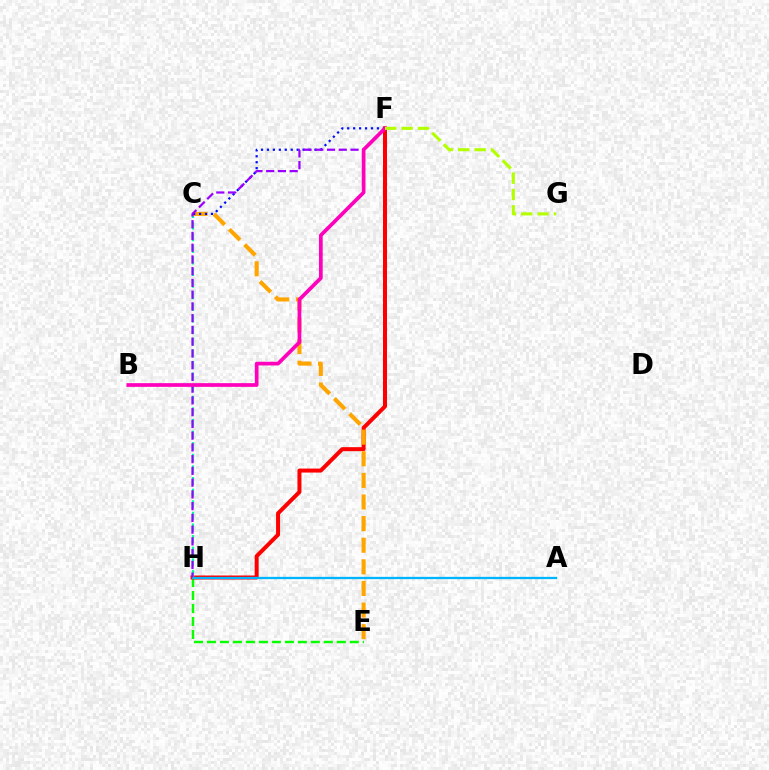{('E', 'H'): [{'color': '#08ff00', 'line_style': 'dashed', 'thickness': 1.76}], ('F', 'H'): [{'color': '#ff0000', 'line_style': 'solid', 'thickness': 2.88}, {'color': '#9b00ff', 'line_style': 'dashed', 'thickness': 1.6}], ('A', 'H'): [{'color': '#00b5ff', 'line_style': 'solid', 'thickness': 1.66}], ('C', 'H'): [{'color': '#00ff9d', 'line_style': 'dashed', 'thickness': 1.58}], ('C', 'E'): [{'color': '#ffa500', 'line_style': 'dashed', 'thickness': 2.94}], ('C', 'F'): [{'color': '#0010ff', 'line_style': 'dotted', 'thickness': 1.61}], ('B', 'F'): [{'color': '#ff00bd', 'line_style': 'solid', 'thickness': 2.67}], ('F', 'G'): [{'color': '#b3ff00', 'line_style': 'dashed', 'thickness': 2.22}]}